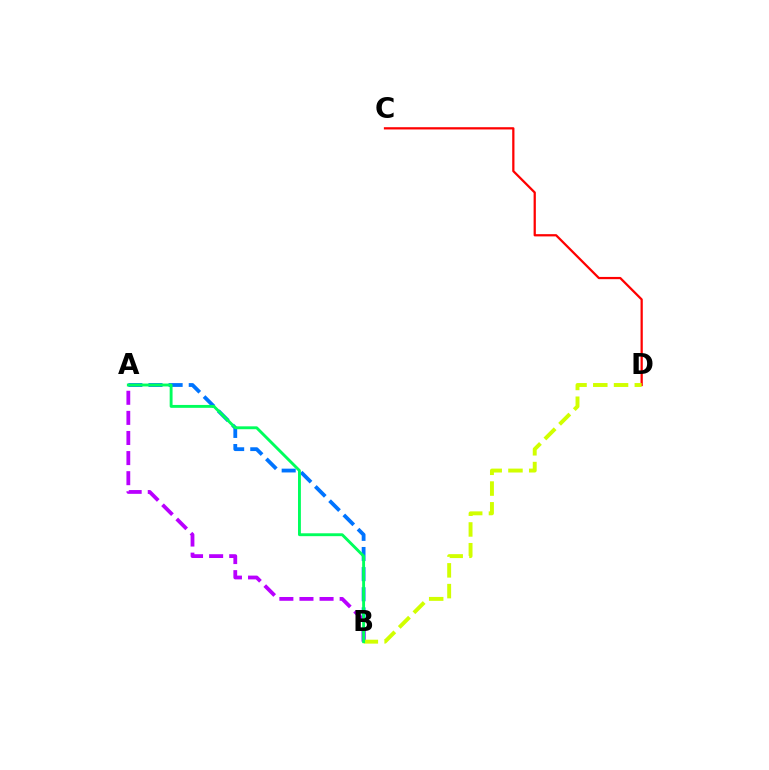{('A', 'B'): [{'color': '#0074ff', 'line_style': 'dashed', 'thickness': 2.73}, {'color': '#b900ff', 'line_style': 'dashed', 'thickness': 2.73}, {'color': '#00ff5c', 'line_style': 'solid', 'thickness': 2.08}], ('C', 'D'): [{'color': '#ff0000', 'line_style': 'solid', 'thickness': 1.62}], ('B', 'D'): [{'color': '#d1ff00', 'line_style': 'dashed', 'thickness': 2.82}]}